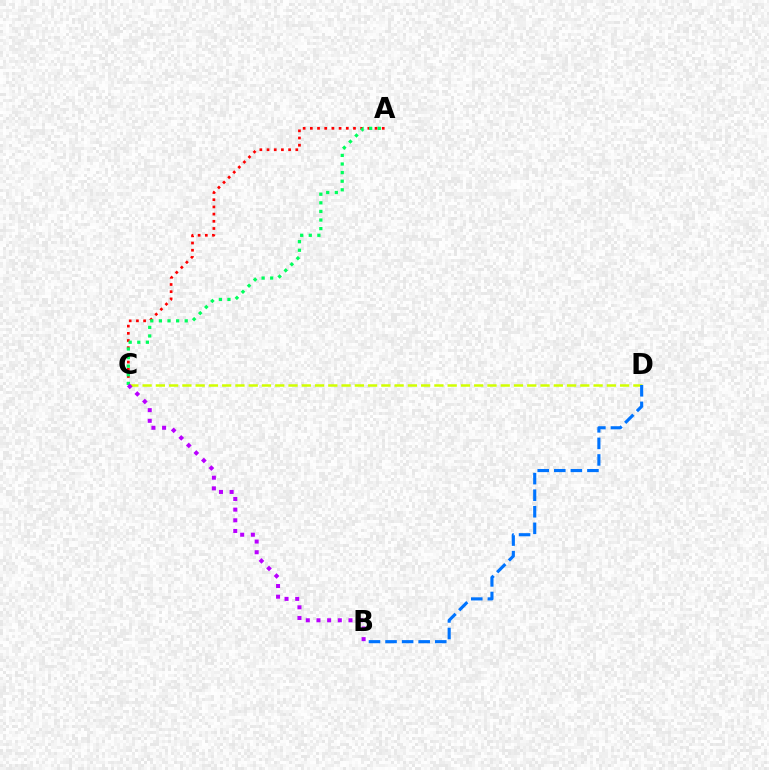{('A', 'C'): [{'color': '#ff0000', 'line_style': 'dotted', 'thickness': 1.95}, {'color': '#00ff5c', 'line_style': 'dotted', 'thickness': 2.34}], ('C', 'D'): [{'color': '#d1ff00', 'line_style': 'dashed', 'thickness': 1.8}], ('B', 'C'): [{'color': '#b900ff', 'line_style': 'dotted', 'thickness': 2.9}], ('B', 'D'): [{'color': '#0074ff', 'line_style': 'dashed', 'thickness': 2.25}]}